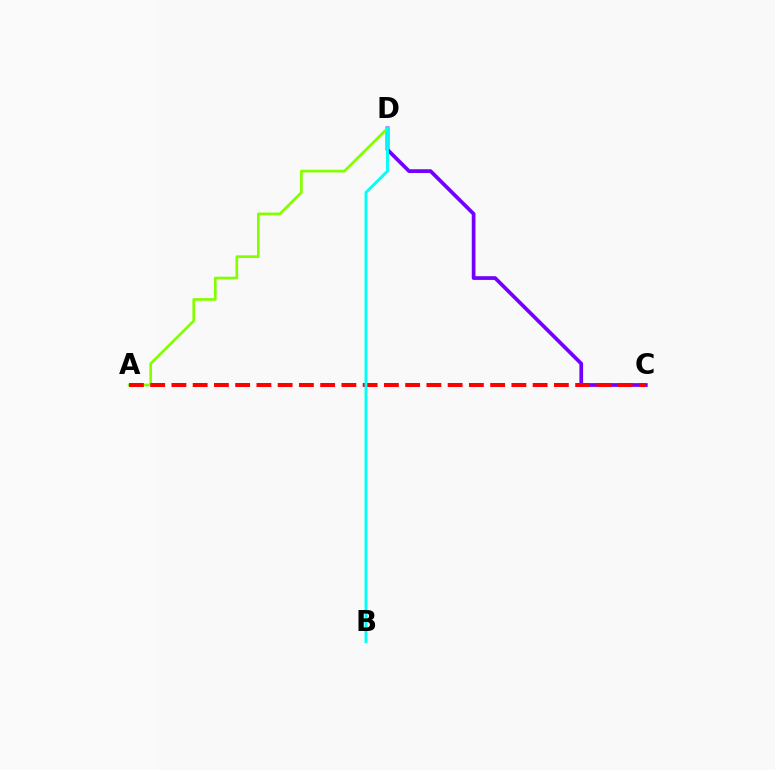{('C', 'D'): [{'color': '#7200ff', 'line_style': 'solid', 'thickness': 2.68}], ('A', 'D'): [{'color': '#84ff00', 'line_style': 'solid', 'thickness': 1.94}], ('A', 'C'): [{'color': '#ff0000', 'line_style': 'dashed', 'thickness': 2.89}], ('B', 'D'): [{'color': '#00fff6', 'line_style': 'solid', 'thickness': 2.07}]}